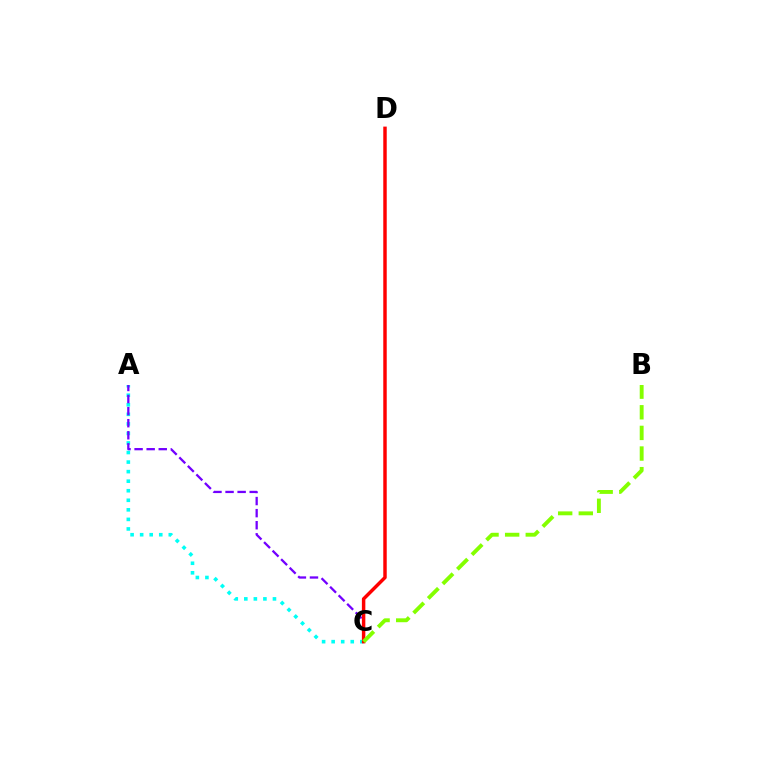{('A', 'C'): [{'color': '#00fff6', 'line_style': 'dotted', 'thickness': 2.6}, {'color': '#7200ff', 'line_style': 'dashed', 'thickness': 1.64}], ('C', 'D'): [{'color': '#ff0000', 'line_style': 'solid', 'thickness': 2.49}], ('B', 'C'): [{'color': '#84ff00', 'line_style': 'dashed', 'thickness': 2.8}]}